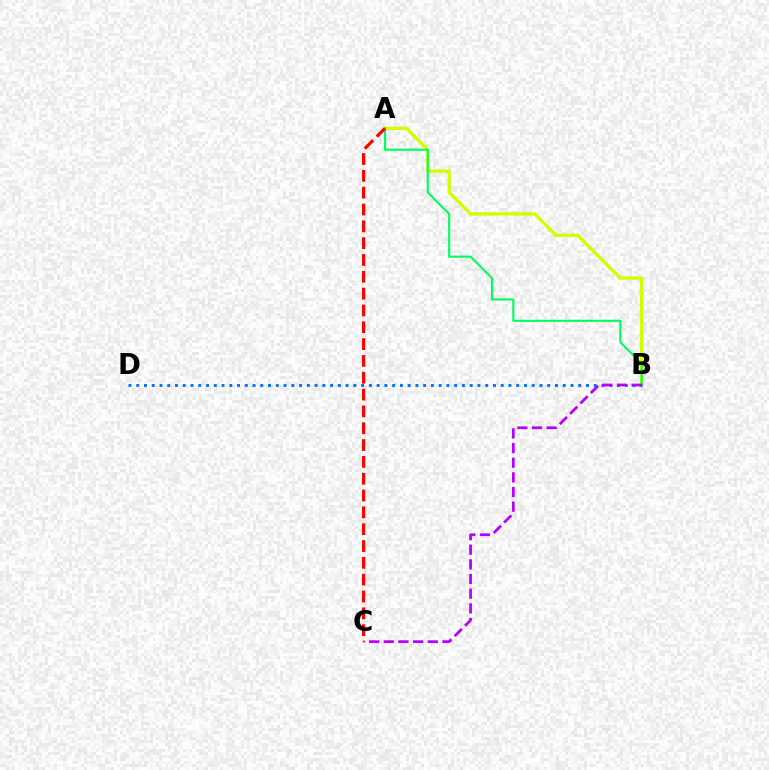{('A', 'B'): [{'color': '#d1ff00', 'line_style': 'solid', 'thickness': 2.41}, {'color': '#00ff5c', 'line_style': 'solid', 'thickness': 1.52}], ('B', 'D'): [{'color': '#0074ff', 'line_style': 'dotted', 'thickness': 2.11}], ('A', 'C'): [{'color': '#ff0000', 'line_style': 'dashed', 'thickness': 2.29}], ('B', 'C'): [{'color': '#b900ff', 'line_style': 'dashed', 'thickness': 1.99}]}